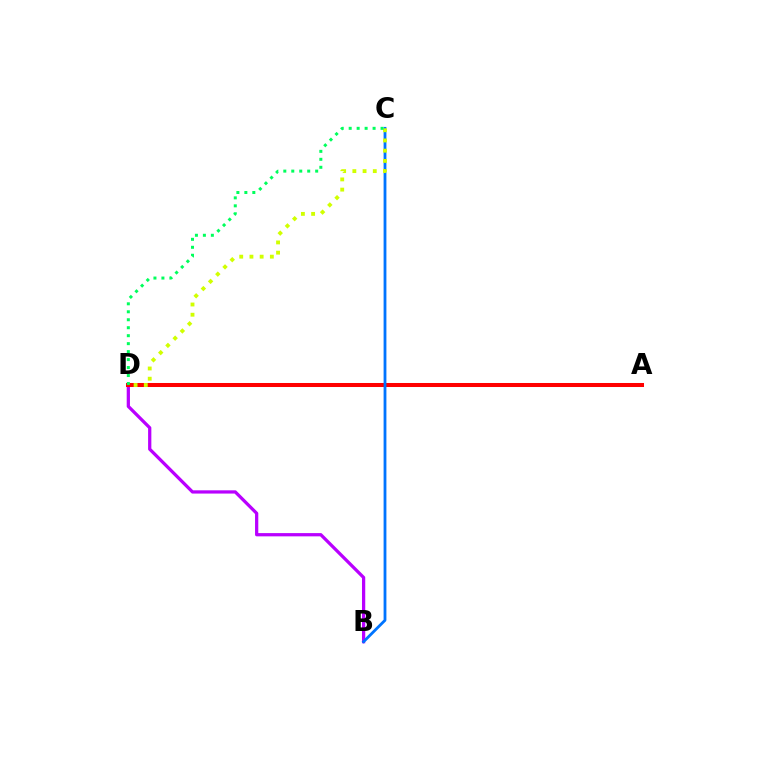{('B', 'D'): [{'color': '#b900ff', 'line_style': 'solid', 'thickness': 2.34}], ('A', 'D'): [{'color': '#ff0000', 'line_style': 'solid', 'thickness': 2.9}], ('B', 'C'): [{'color': '#0074ff', 'line_style': 'solid', 'thickness': 2.02}], ('C', 'D'): [{'color': '#d1ff00', 'line_style': 'dotted', 'thickness': 2.78}, {'color': '#00ff5c', 'line_style': 'dotted', 'thickness': 2.17}]}